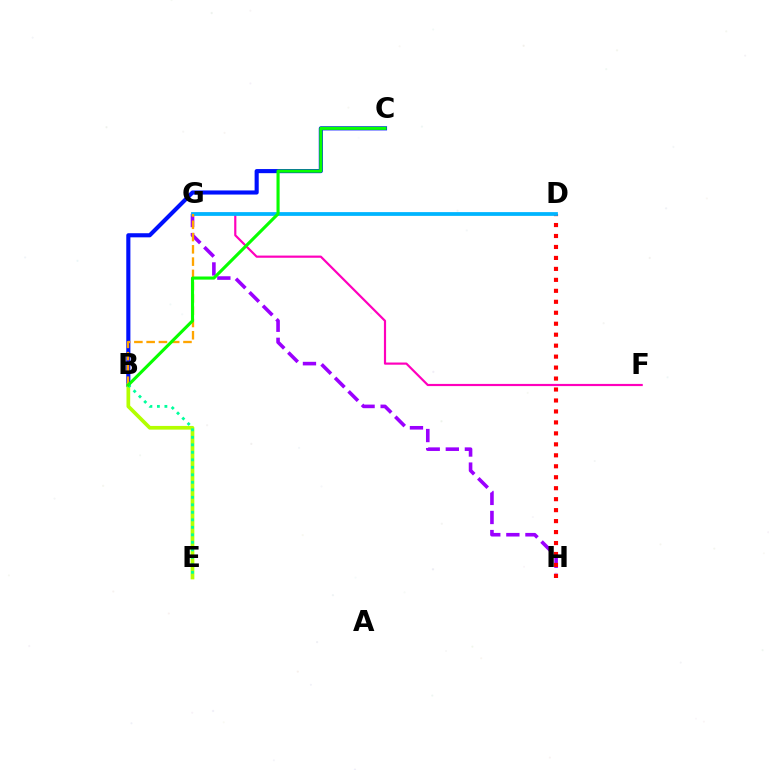{('G', 'H'): [{'color': '#9b00ff', 'line_style': 'dashed', 'thickness': 2.59}], ('B', 'C'): [{'color': '#0010ff', 'line_style': 'solid', 'thickness': 2.96}, {'color': '#08ff00', 'line_style': 'solid', 'thickness': 2.24}], ('F', 'G'): [{'color': '#ff00bd', 'line_style': 'solid', 'thickness': 1.57}], ('D', 'H'): [{'color': '#ff0000', 'line_style': 'dotted', 'thickness': 2.98}], ('D', 'G'): [{'color': '#00b5ff', 'line_style': 'solid', 'thickness': 2.71}], ('B', 'E'): [{'color': '#b3ff00', 'line_style': 'solid', 'thickness': 2.66}, {'color': '#00ff9d', 'line_style': 'dotted', 'thickness': 2.04}], ('B', 'G'): [{'color': '#ffa500', 'line_style': 'dashed', 'thickness': 1.67}]}